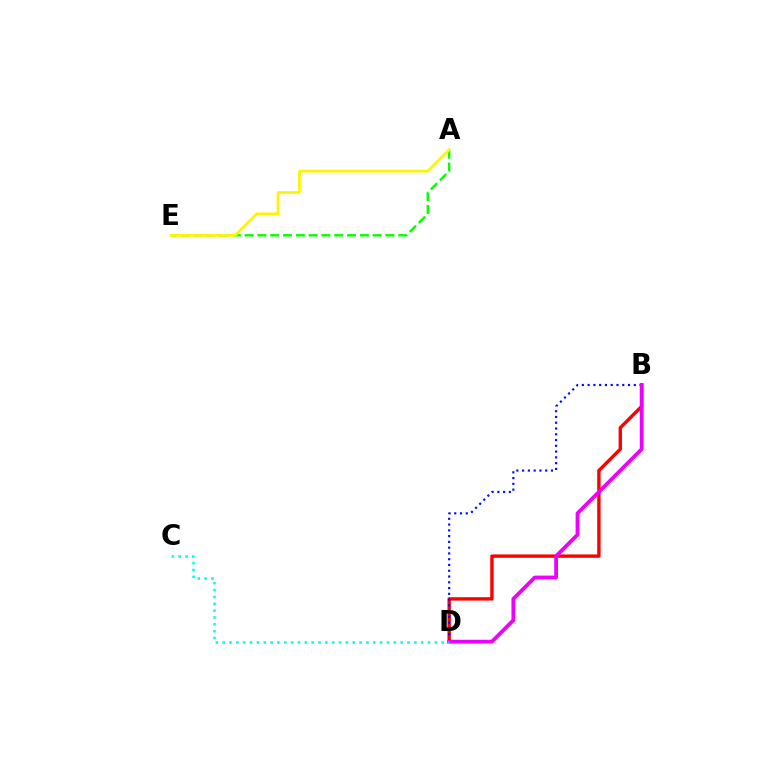{('B', 'D'): [{'color': '#ff0000', 'line_style': 'solid', 'thickness': 2.44}, {'color': '#0010ff', 'line_style': 'dotted', 'thickness': 1.57}, {'color': '#ee00ff', 'line_style': 'solid', 'thickness': 2.72}], ('A', 'E'): [{'color': '#08ff00', 'line_style': 'dashed', 'thickness': 1.74}, {'color': '#fcf500', 'line_style': 'solid', 'thickness': 2.0}], ('C', 'D'): [{'color': '#00fff6', 'line_style': 'dotted', 'thickness': 1.86}]}